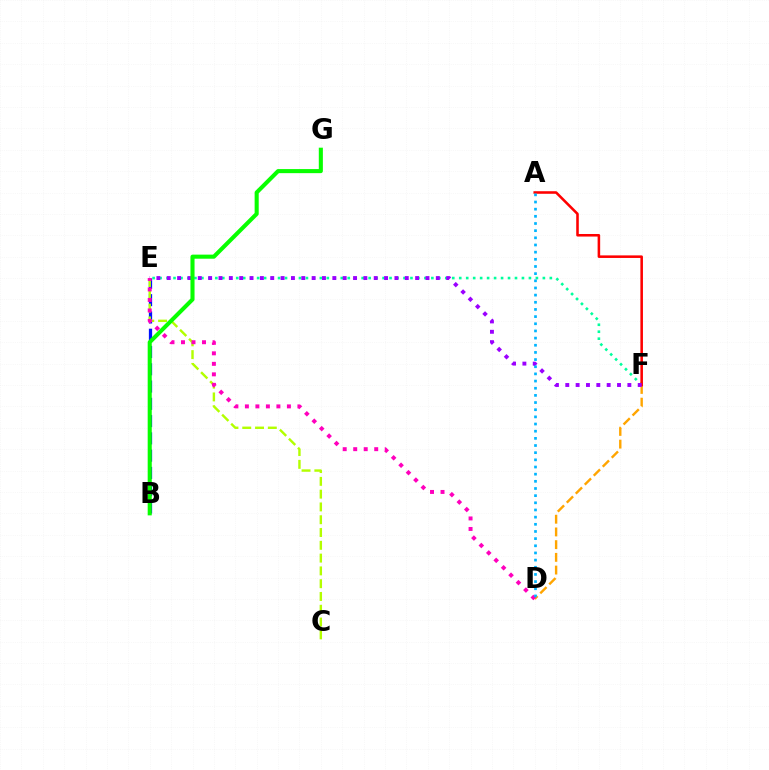{('D', 'F'): [{'color': '#ffa500', 'line_style': 'dashed', 'thickness': 1.73}], ('E', 'F'): [{'color': '#00ff9d', 'line_style': 'dotted', 'thickness': 1.89}, {'color': '#9b00ff', 'line_style': 'dotted', 'thickness': 2.81}], ('A', 'F'): [{'color': '#ff0000', 'line_style': 'solid', 'thickness': 1.84}], ('B', 'E'): [{'color': '#0010ff', 'line_style': 'dashed', 'thickness': 2.35}], ('C', 'E'): [{'color': '#b3ff00', 'line_style': 'dashed', 'thickness': 1.74}], ('D', 'E'): [{'color': '#ff00bd', 'line_style': 'dotted', 'thickness': 2.85}], ('A', 'D'): [{'color': '#00b5ff', 'line_style': 'dotted', 'thickness': 1.95}], ('B', 'G'): [{'color': '#08ff00', 'line_style': 'solid', 'thickness': 2.94}]}